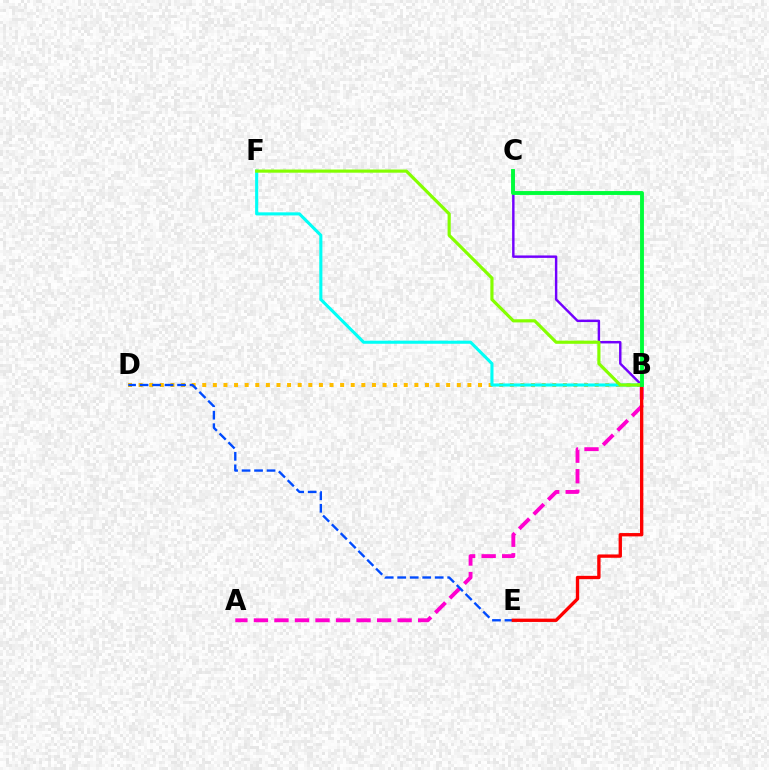{('B', 'C'): [{'color': '#7200ff', 'line_style': 'solid', 'thickness': 1.75}, {'color': '#00ff39', 'line_style': 'solid', 'thickness': 2.79}], ('B', 'D'): [{'color': '#ffbd00', 'line_style': 'dotted', 'thickness': 2.88}], ('A', 'B'): [{'color': '#ff00cf', 'line_style': 'dashed', 'thickness': 2.79}], ('B', 'F'): [{'color': '#00fff6', 'line_style': 'solid', 'thickness': 2.22}, {'color': '#84ff00', 'line_style': 'solid', 'thickness': 2.28}], ('D', 'E'): [{'color': '#004bff', 'line_style': 'dashed', 'thickness': 1.7}], ('B', 'E'): [{'color': '#ff0000', 'line_style': 'solid', 'thickness': 2.4}]}